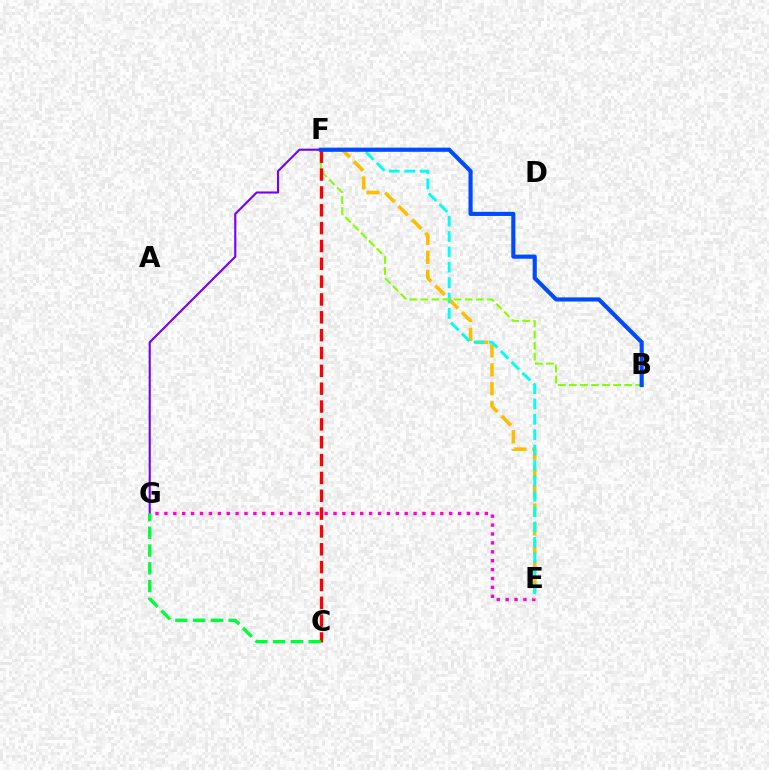{('E', 'G'): [{'color': '#ff00cf', 'line_style': 'dotted', 'thickness': 2.42}], ('E', 'F'): [{'color': '#ffbd00', 'line_style': 'dashed', 'thickness': 2.57}, {'color': '#00fff6', 'line_style': 'dashed', 'thickness': 2.09}], ('B', 'F'): [{'color': '#84ff00', 'line_style': 'dashed', 'thickness': 1.5}, {'color': '#004bff', 'line_style': 'solid', 'thickness': 2.98}], ('F', 'G'): [{'color': '#7200ff', 'line_style': 'solid', 'thickness': 1.51}], ('C', 'F'): [{'color': '#ff0000', 'line_style': 'dashed', 'thickness': 2.42}], ('C', 'G'): [{'color': '#00ff39', 'line_style': 'dashed', 'thickness': 2.41}]}